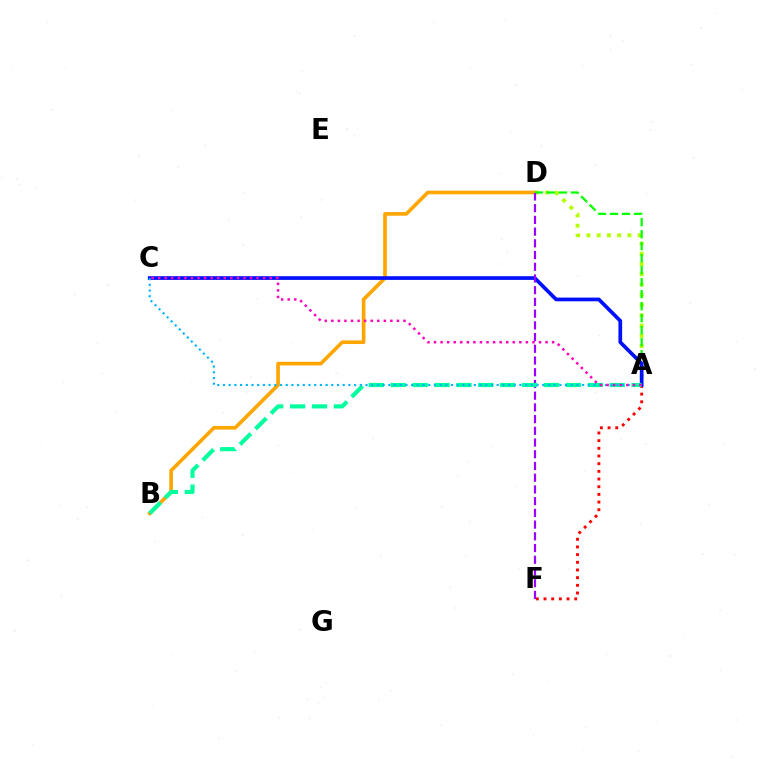{('A', 'D'): [{'color': '#b3ff00', 'line_style': 'dotted', 'thickness': 2.78}, {'color': '#08ff00', 'line_style': 'dashed', 'thickness': 1.63}], ('B', 'D'): [{'color': '#ffa500', 'line_style': 'solid', 'thickness': 2.62}], ('A', 'F'): [{'color': '#ff0000', 'line_style': 'dotted', 'thickness': 2.09}], ('A', 'C'): [{'color': '#0010ff', 'line_style': 'solid', 'thickness': 2.67}, {'color': '#00b5ff', 'line_style': 'dotted', 'thickness': 1.55}, {'color': '#ff00bd', 'line_style': 'dotted', 'thickness': 1.78}], ('D', 'F'): [{'color': '#9b00ff', 'line_style': 'dashed', 'thickness': 1.59}], ('A', 'B'): [{'color': '#00ff9d', 'line_style': 'dashed', 'thickness': 2.97}]}